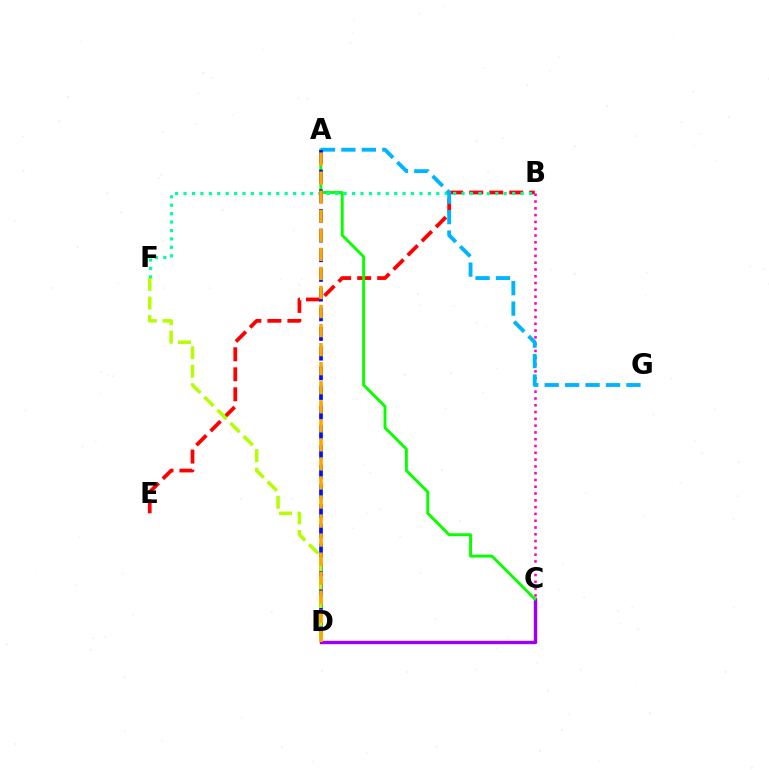{('B', 'E'): [{'color': '#ff0000', 'line_style': 'dashed', 'thickness': 2.72}], ('C', 'D'): [{'color': '#9b00ff', 'line_style': 'solid', 'thickness': 2.45}], ('B', 'C'): [{'color': '#ff00bd', 'line_style': 'dotted', 'thickness': 1.84}], ('A', 'C'): [{'color': '#08ff00', 'line_style': 'solid', 'thickness': 2.09}], ('B', 'F'): [{'color': '#00ff9d', 'line_style': 'dotted', 'thickness': 2.29}], ('A', 'G'): [{'color': '#00b5ff', 'line_style': 'dashed', 'thickness': 2.78}], ('A', 'D'): [{'color': '#0010ff', 'line_style': 'dashed', 'thickness': 2.67}, {'color': '#ffa500', 'line_style': 'dashed', 'thickness': 2.59}], ('D', 'F'): [{'color': '#b3ff00', 'line_style': 'dashed', 'thickness': 2.51}]}